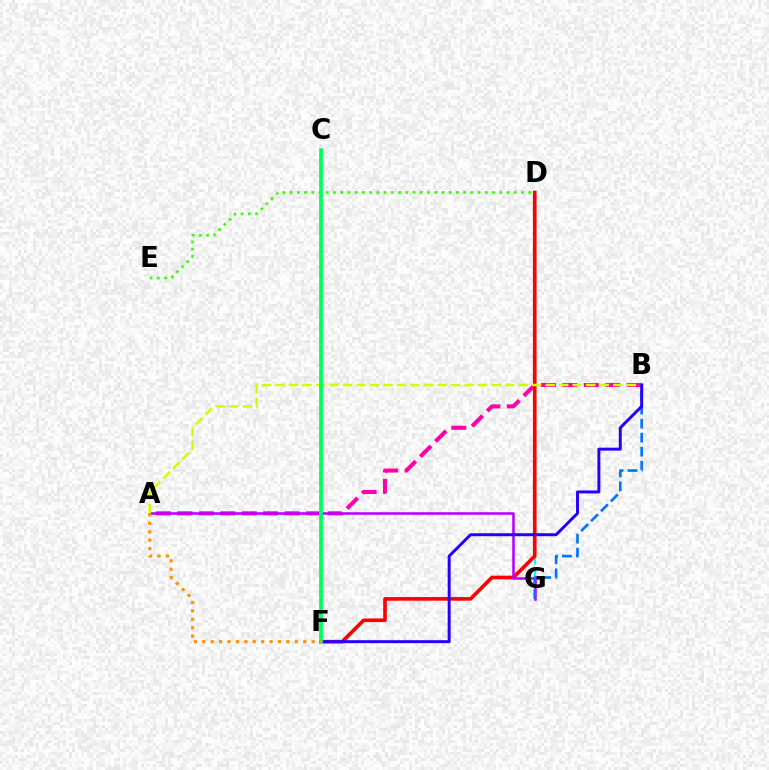{('A', 'B'): [{'color': '#ff00ac', 'line_style': 'dashed', 'thickness': 2.92}, {'color': '#d1ff00', 'line_style': 'dashed', 'thickness': 1.84}], ('D', 'G'): [{'color': '#00fff6', 'line_style': 'dashed', 'thickness': 1.55}], ('D', 'F'): [{'color': '#ff0000', 'line_style': 'solid', 'thickness': 2.61}], ('A', 'G'): [{'color': '#b900ff', 'line_style': 'solid', 'thickness': 1.83}], ('D', 'E'): [{'color': '#3dff00', 'line_style': 'dotted', 'thickness': 1.96}], ('B', 'G'): [{'color': '#0074ff', 'line_style': 'dashed', 'thickness': 1.9}], ('B', 'F'): [{'color': '#2500ff', 'line_style': 'solid', 'thickness': 2.13}], ('C', 'F'): [{'color': '#00ff5c', 'line_style': 'solid', 'thickness': 2.69}], ('A', 'F'): [{'color': '#ff9400', 'line_style': 'dotted', 'thickness': 2.29}]}